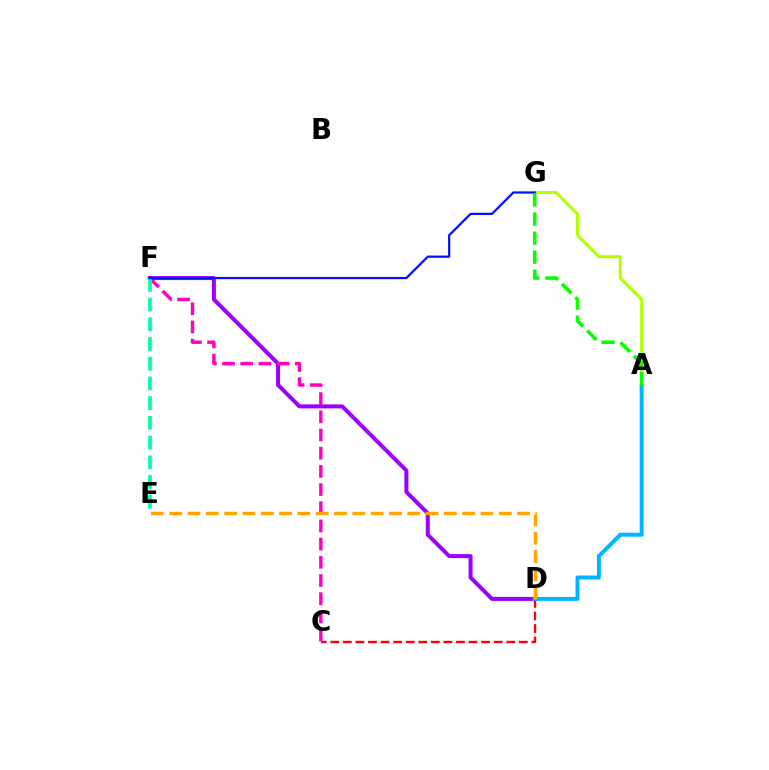{('A', 'G'): [{'color': '#b3ff00', 'line_style': 'solid', 'thickness': 2.18}, {'color': '#08ff00', 'line_style': 'dashed', 'thickness': 2.59}], ('C', 'D'): [{'color': '#ff0000', 'line_style': 'dashed', 'thickness': 1.71}], ('D', 'F'): [{'color': '#9b00ff', 'line_style': 'solid', 'thickness': 2.88}], ('A', 'D'): [{'color': '#00b5ff', 'line_style': 'solid', 'thickness': 2.85}], ('C', 'F'): [{'color': '#ff00bd', 'line_style': 'dashed', 'thickness': 2.47}], ('E', 'F'): [{'color': '#00ff9d', 'line_style': 'dashed', 'thickness': 2.68}], ('F', 'G'): [{'color': '#0010ff', 'line_style': 'solid', 'thickness': 1.61}], ('D', 'E'): [{'color': '#ffa500', 'line_style': 'dashed', 'thickness': 2.49}]}